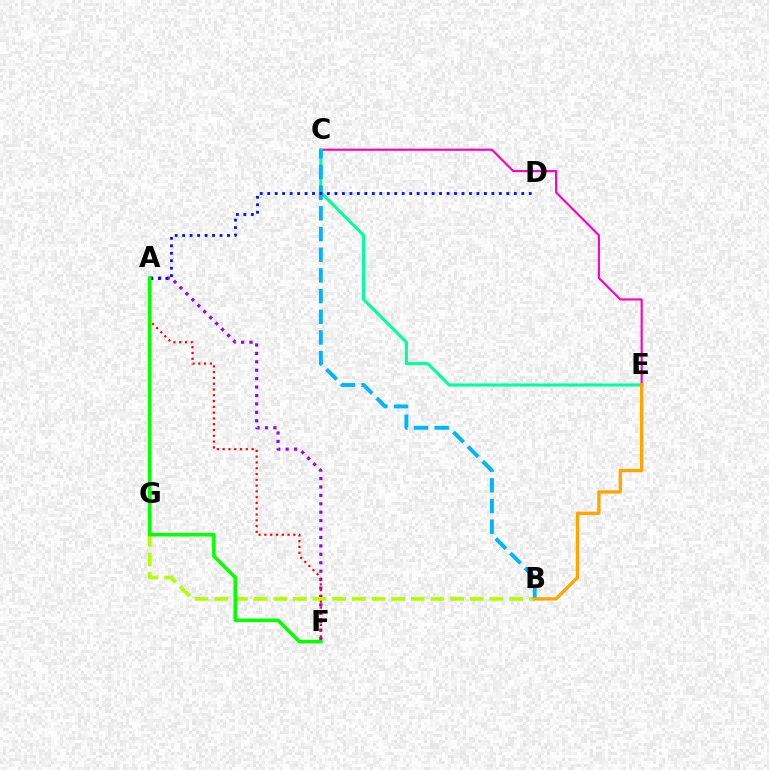{('C', 'E'): [{'color': '#ff00bd', 'line_style': 'solid', 'thickness': 1.54}, {'color': '#00ff9d', 'line_style': 'solid', 'thickness': 2.23}], ('A', 'F'): [{'color': '#9b00ff', 'line_style': 'dotted', 'thickness': 2.29}, {'color': '#ff0000', 'line_style': 'dotted', 'thickness': 1.57}, {'color': '#08ff00', 'line_style': 'solid', 'thickness': 2.57}], ('B', 'G'): [{'color': '#b3ff00', 'line_style': 'dashed', 'thickness': 2.67}], ('B', 'C'): [{'color': '#00b5ff', 'line_style': 'dashed', 'thickness': 2.81}], ('A', 'D'): [{'color': '#0010ff', 'line_style': 'dotted', 'thickness': 2.03}], ('B', 'E'): [{'color': '#ffa500', 'line_style': 'solid', 'thickness': 2.38}]}